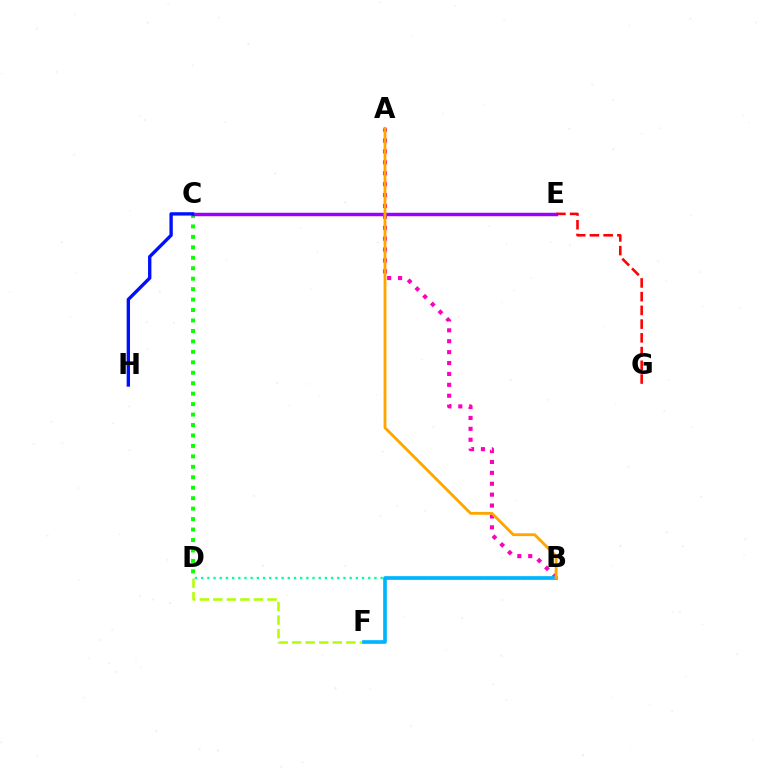{('A', 'B'): [{'color': '#ff00bd', 'line_style': 'dotted', 'thickness': 2.96}, {'color': '#ffa500', 'line_style': 'solid', 'thickness': 2.03}], ('C', 'D'): [{'color': '#08ff00', 'line_style': 'dotted', 'thickness': 2.84}], ('E', 'G'): [{'color': '#ff0000', 'line_style': 'dashed', 'thickness': 1.86}], ('D', 'F'): [{'color': '#b3ff00', 'line_style': 'dashed', 'thickness': 1.84}], ('C', 'E'): [{'color': '#9b00ff', 'line_style': 'solid', 'thickness': 2.49}], ('B', 'D'): [{'color': '#00ff9d', 'line_style': 'dotted', 'thickness': 1.68}], ('B', 'F'): [{'color': '#00b5ff', 'line_style': 'solid', 'thickness': 2.65}], ('C', 'H'): [{'color': '#0010ff', 'line_style': 'solid', 'thickness': 2.42}]}